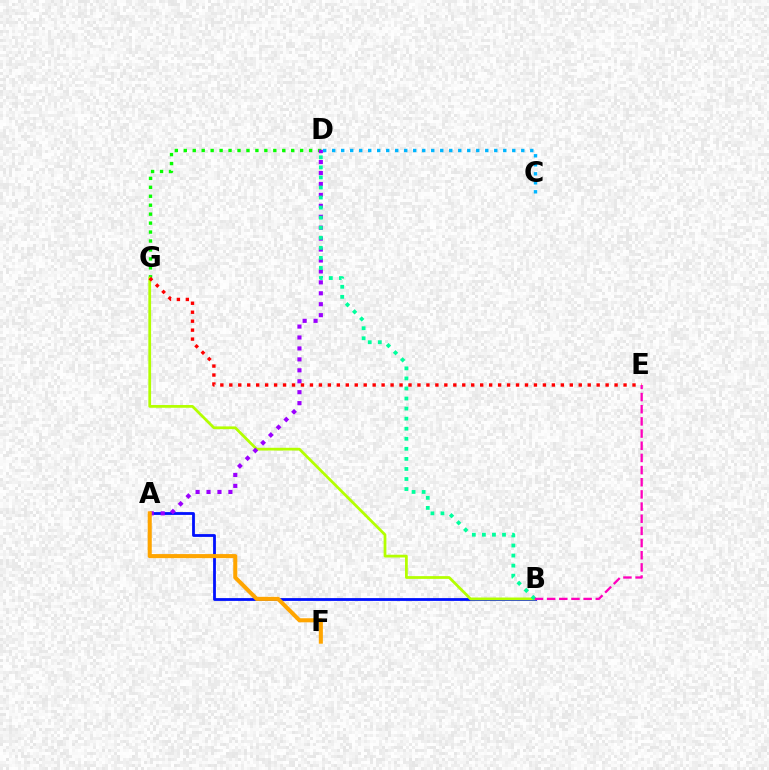{('C', 'D'): [{'color': '#00b5ff', 'line_style': 'dotted', 'thickness': 2.45}], ('D', 'G'): [{'color': '#08ff00', 'line_style': 'dotted', 'thickness': 2.43}], ('A', 'B'): [{'color': '#0010ff', 'line_style': 'solid', 'thickness': 2.01}], ('B', 'G'): [{'color': '#b3ff00', 'line_style': 'solid', 'thickness': 1.98}], ('A', 'D'): [{'color': '#9b00ff', 'line_style': 'dotted', 'thickness': 2.97}], ('A', 'F'): [{'color': '#ffa500', 'line_style': 'solid', 'thickness': 2.93}], ('B', 'D'): [{'color': '#00ff9d', 'line_style': 'dotted', 'thickness': 2.73}], ('E', 'G'): [{'color': '#ff0000', 'line_style': 'dotted', 'thickness': 2.43}], ('B', 'E'): [{'color': '#ff00bd', 'line_style': 'dashed', 'thickness': 1.65}]}